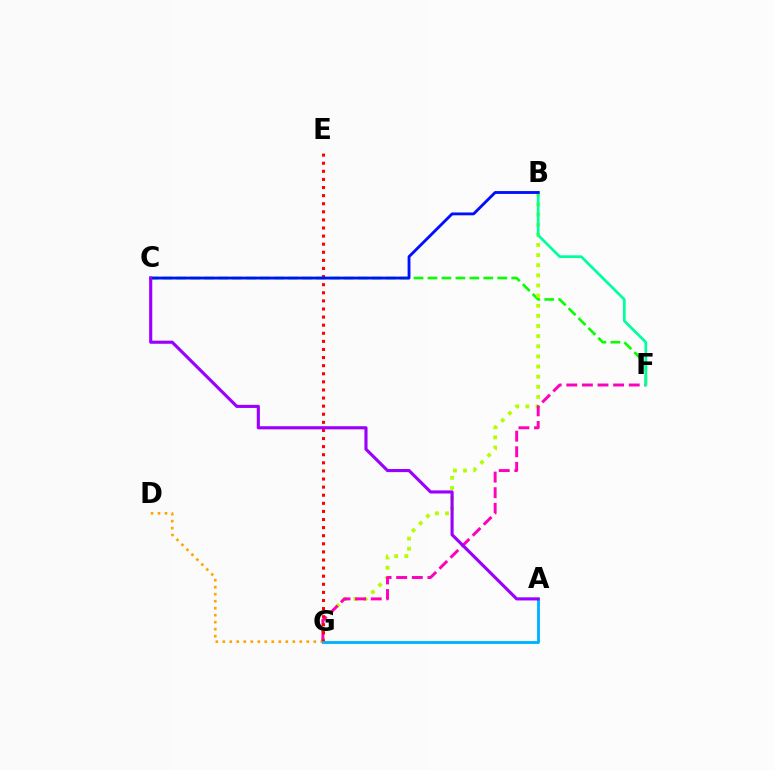{('D', 'G'): [{'color': '#ffa500', 'line_style': 'dotted', 'thickness': 1.9}], ('C', 'F'): [{'color': '#08ff00', 'line_style': 'dashed', 'thickness': 1.9}], ('B', 'G'): [{'color': '#b3ff00', 'line_style': 'dotted', 'thickness': 2.75}], ('F', 'G'): [{'color': '#ff00bd', 'line_style': 'dashed', 'thickness': 2.12}], ('E', 'G'): [{'color': '#ff0000', 'line_style': 'dotted', 'thickness': 2.2}], ('A', 'G'): [{'color': '#00b5ff', 'line_style': 'solid', 'thickness': 2.08}], ('B', 'F'): [{'color': '#00ff9d', 'line_style': 'solid', 'thickness': 1.95}], ('B', 'C'): [{'color': '#0010ff', 'line_style': 'solid', 'thickness': 2.05}], ('A', 'C'): [{'color': '#9b00ff', 'line_style': 'solid', 'thickness': 2.25}]}